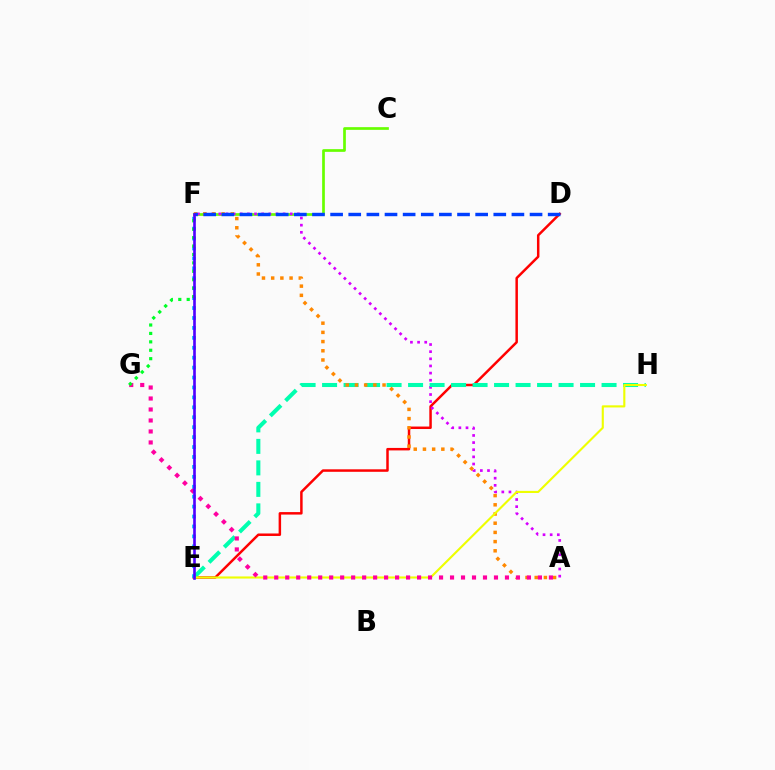{('D', 'E'): [{'color': '#ff0000', 'line_style': 'solid', 'thickness': 1.79}], ('C', 'F'): [{'color': '#66ff00', 'line_style': 'solid', 'thickness': 1.95}], ('A', 'F'): [{'color': '#d600ff', 'line_style': 'dotted', 'thickness': 1.94}, {'color': '#ff8800', 'line_style': 'dotted', 'thickness': 2.5}], ('E', 'H'): [{'color': '#00ffaf', 'line_style': 'dashed', 'thickness': 2.92}, {'color': '#eeff00', 'line_style': 'solid', 'thickness': 1.53}], ('D', 'F'): [{'color': '#003fff', 'line_style': 'dashed', 'thickness': 2.46}], ('A', 'G'): [{'color': '#ff00a0', 'line_style': 'dotted', 'thickness': 2.98}], ('E', 'F'): [{'color': '#00c7ff', 'line_style': 'dotted', 'thickness': 2.7}, {'color': '#4f00ff', 'line_style': 'solid', 'thickness': 1.89}], ('F', 'G'): [{'color': '#00ff27', 'line_style': 'dotted', 'thickness': 2.29}]}